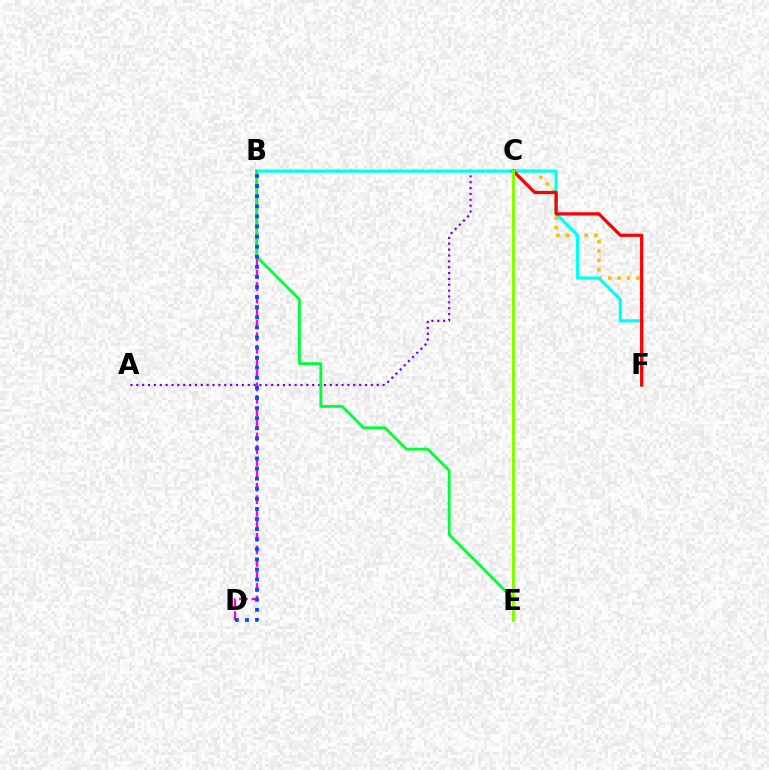{('A', 'C'): [{'color': '#7200ff', 'line_style': 'dotted', 'thickness': 1.59}], ('B', 'D'): [{'color': '#ff00cf', 'line_style': 'dashed', 'thickness': 1.7}, {'color': '#004bff', 'line_style': 'dotted', 'thickness': 2.74}], ('C', 'F'): [{'color': '#ffbd00', 'line_style': 'dotted', 'thickness': 2.57}, {'color': '#ff0000', 'line_style': 'solid', 'thickness': 2.32}], ('B', 'F'): [{'color': '#00fff6', 'line_style': 'solid', 'thickness': 2.3}], ('B', 'E'): [{'color': '#00ff39', 'line_style': 'solid', 'thickness': 2.03}], ('C', 'E'): [{'color': '#84ff00', 'line_style': 'solid', 'thickness': 2.14}]}